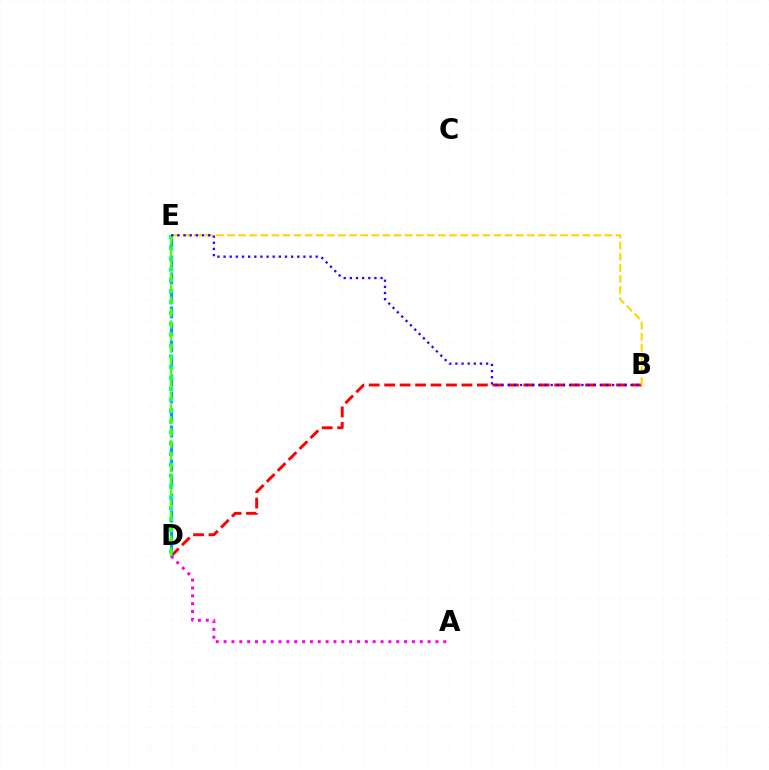{('B', 'D'): [{'color': '#ff0000', 'line_style': 'dashed', 'thickness': 2.1}], ('D', 'E'): [{'color': '#009eff', 'line_style': 'dashed', 'thickness': 2.31}, {'color': '#00ff86', 'line_style': 'dotted', 'thickness': 2.95}, {'color': '#4fff00', 'line_style': 'dashed', 'thickness': 1.63}], ('B', 'E'): [{'color': '#ffd500', 'line_style': 'dashed', 'thickness': 1.51}, {'color': '#3700ff', 'line_style': 'dotted', 'thickness': 1.67}], ('A', 'D'): [{'color': '#ff00ed', 'line_style': 'dotted', 'thickness': 2.13}]}